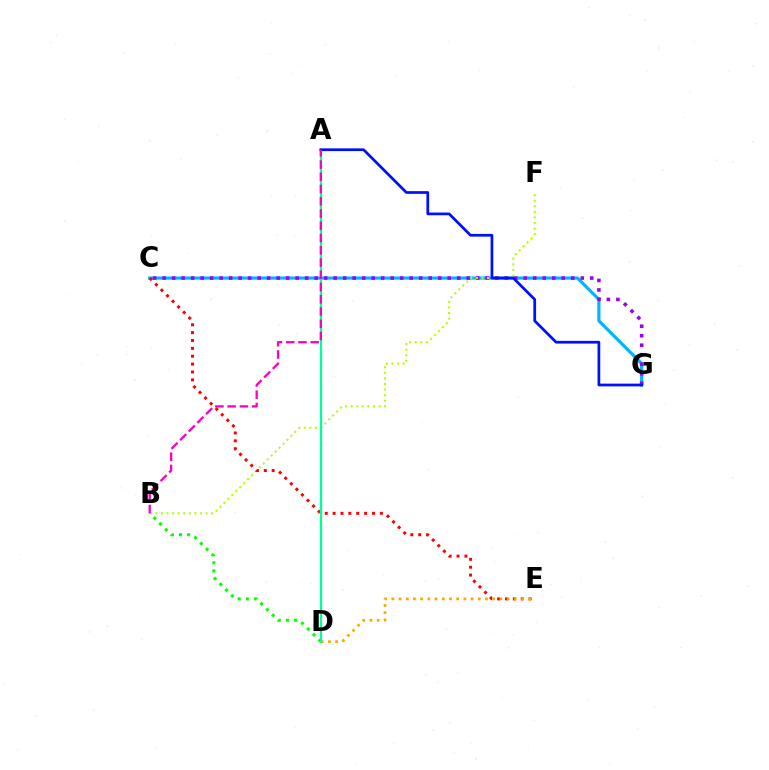{('C', 'G'): [{'color': '#00b5ff', 'line_style': 'solid', 'thickness': 2.28}, {'color': '#9b00ff', 'line_style': 'dotted', 'thickness': 2.58}], ('B', 'D'): [{'color': '#08ff00', 'line_style': 'dotted', 'thickness': 2.21}], ('B', 'F'): [{'color': '#b3ff00', 'line_style': 'dotted', 'thickness': 1.51}], ('C', 'E'): [{'color': '#ff0000', 'line_style': 'dotted', 'thickness': 2.14}], ('D', 'E'): [{'color': '#ffa500', 'line_style': 'dotted', 'thickness': 1.96}], ('A', 'D'): [{'color': '#00ff9d', 'line_style': 'solid', 'thickness': 1.63}], ('A', 'G'): [{'color': '#0010ff', 'line_style': 'solid', 'thickness': 1.97}], ('A', 'B'): [{'color': '#ff00bd', 'line_style': 'dashed', 'thickness': 1.66}]}